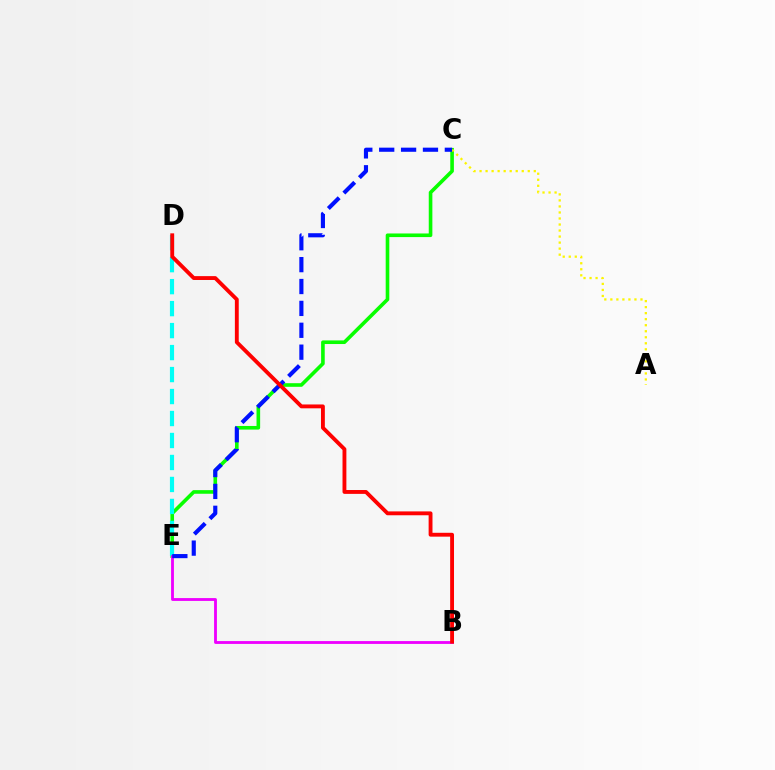{('C', 'E'): [{'color': '#08ff00', 'line_style': 'solid', 'thickness': 2.6}, {'color': '#0010ff', 'line_style': 'dashed', 'thickness': 2.97}], ('D', 'E'): [{'color': '#00fff6', 'line_style': 'dashed', 'thickness': 2.99}], ('A', 'C'): [{'color': '#fcf500', 'line_style': 'dotted', 'thickness': 1.64}], ('B', 'E'): [{'color': '#ee00ff', 'line_style': 'solid', 'thickness': 2.04}], ('B', 'D'): [{'color': '#ff0000', 'line_style': 'solid', 'thickness': 2.78}]}